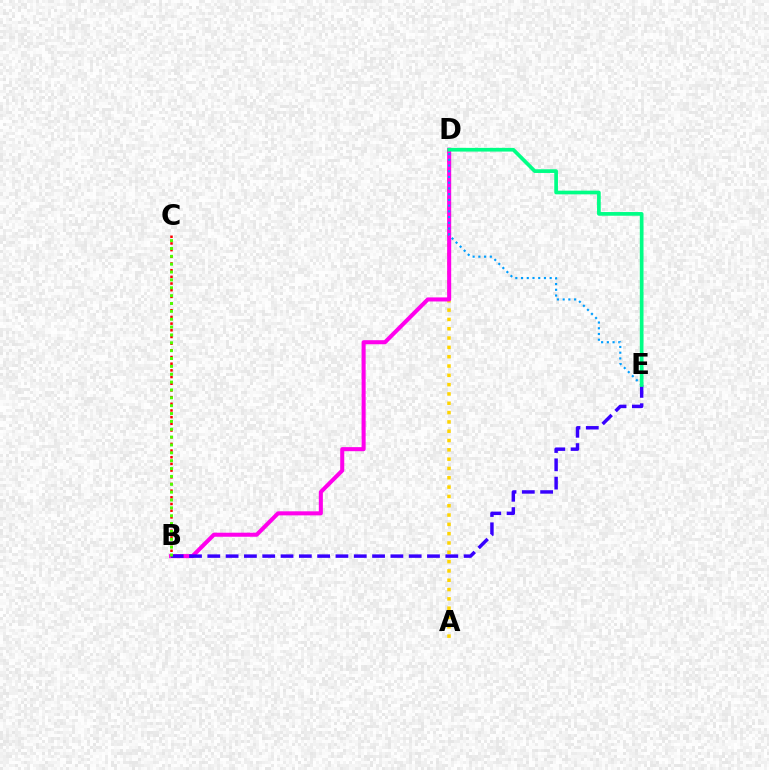{('A', 'D'): [{'color': '#ffd500', 'line_style': 'dotted', 'thickness': 2.53}], ('B', 'D'): [{'color': '#ff00ed', 'line_style': 'solid', 'thickness': 2.92}], ('D', 'E'): [{'color': '#009eff', 'line_style': 'dotted', 'thickness': 1.56}, {'color': '#00ff86', 'line_style': 'solid', 'thickness': 2.66}], ('B', 'C'): [{'color': '#ff0000', 'line_style': 'dotted', 'thickness': 1.82}, {'color': '#4fff00', 'line_style': 'dotted', 'thickness': 2.14}], ('B', 'E'): [{'color': '#3700ff', 'line_style': 'dashed', 'thickness': 2.49}]}